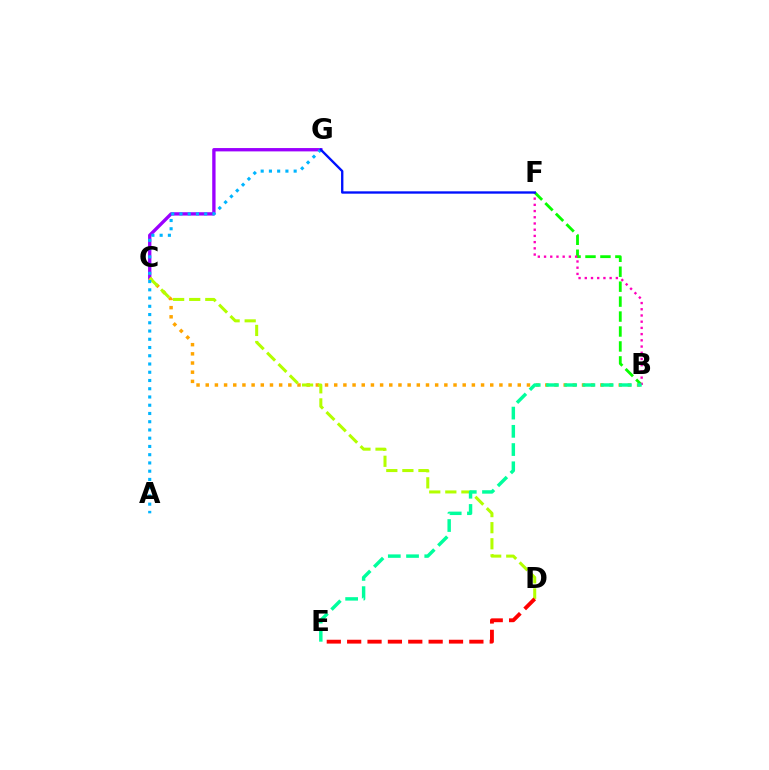{('C', 'G'): [{'color': '#9b00ff', 'line_style': 'solid', 'thickness': 2.4}], ('B', 'C'): [{'color': '#ffa500', 'line_style': 'dotted', 'thickness': 2.49}], ('B', 'F'): [{'color': '#08ff00', 'line_style': 'dashed', 'thickness': 2.03}, {'color': '#ff00bd', 'line_style': 'dotted', 'thickness': 1.69}], ('C', 'D'): [{'color': '#b3ff00', 'line_style': 'dashed', 'thickness': 2.18}], ('D', 'E'): [{'color': '#ff0000', 'line_style': 'dashed', 'thickness': 2.77}], ('A', 'G'): [{'color': '#00b5ff', 'line_style': 'dotted', 'thickness': 2.24}], ('B', 'E'): [{'color': '#00ff9d', 'line_style': 'dashed', 'thickness': 2.48}], ('F', 'G'): [{'color': '#0010ff', 'line_style': 'solid', 'thickness': 1.69}]}